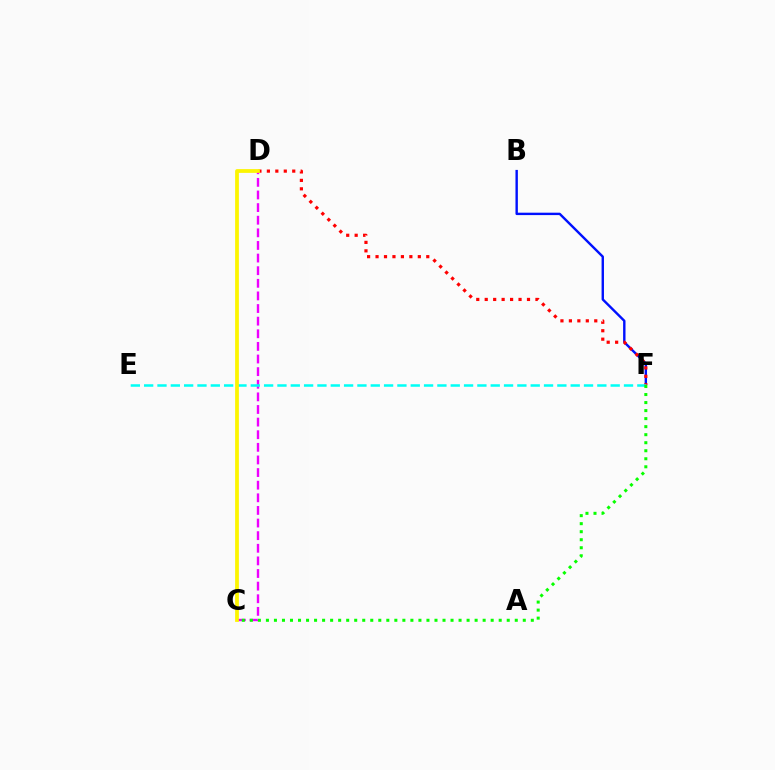{('C', 'D'): [{'color': '#ee00ff', 'line_style': 'dashed', 'thickness': 1.71}, {'color': '#fcf500', 'line_style': 'solid', 'thickness': 2.71}], ('B', 'F'): [{'color': '#0010ff', 'line_style': 'solid', 'thickness': 1.73}], ('D', 'F'): [{'color': '#ff0000', 'line_style': 'dotted', 'thickness': 2.3}], ('E', 'F'): [{'color': '#00fff6', 'line_style': 'dashed', 'thickness': 1.81}], ('C', 'F'): [{'color': '#08ff00', 'line_style': 'dotted', 'thickness': 2.18}]}